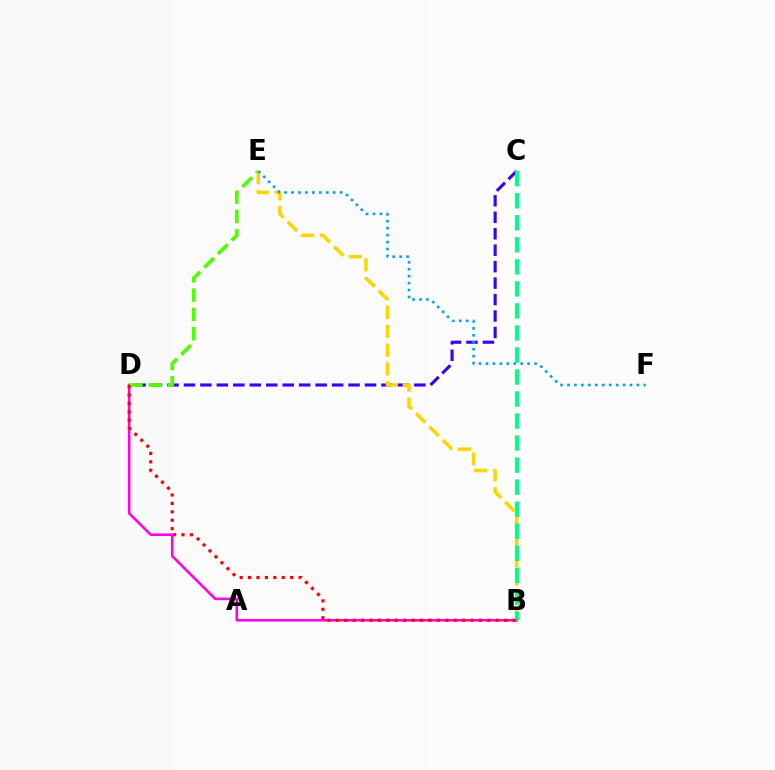{('C', 'D'): [{'color': '#3700ff', 'line_style': 'dashed', 'thickness': 2.24}], ('B', 'D'): [{'color': '#ff00ed', 'line_style': 'solid', 'thickness': 1.86}, {'color': '#ff0000', 'line_style': 'dotted', 'thickness': 2.29}], ('D', 'E'): [{'color': '#4fff00', 'line_style': 'dashed', 'thickness': 2.62}], ('B', 'E'): [{'color': '#ffd500', 'line_style': 'dashed', 'thickness': 2.56}], ('B', 'C'): [{'color': '#00ff86', 'line_style': 'dashed', 'thickness': 2.99}], ('E', 'F'): [{'color': '#009eff', 'line_style': 'dotted', 'thickness': 1.89}]}